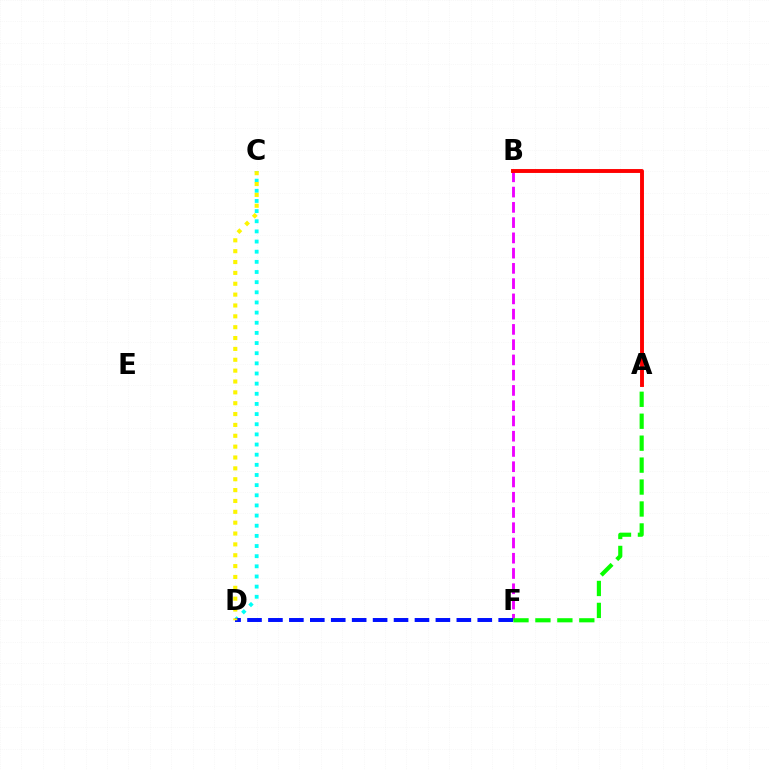{('B', 'F'): [{'color': '#ee00ff', 'line_style': 'dashed', 'thickness': 2.07}], ('A', 'B'): [{'color': '#ff0000', 'line_style': 'solid', 'thickness': 2.81}], ('C', 'D'): [{'color': '#00fff6', 'line_style': 'dotted', 'thickness': 2.76}, {'color': '#fcf500', 'line_style': 'dotted', 'thickness': 2.95}], ('D', 'F'): [{'color': '#0010ff', 'line_style': 'dashed', 'thickness': 2.84}], ('A', 'F'): [{'color': '#08ff00', 'line_style': 'dashed', 'thickness': 2.98}]}